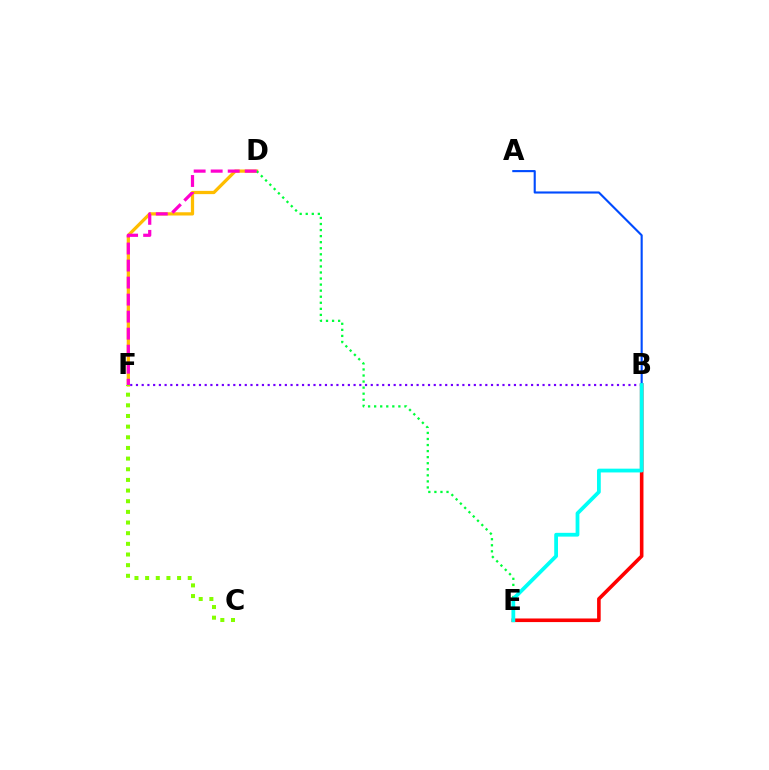{('D', 'F'): [{'color': '#ffbd00', 'line_style': 'solid', 'thickness': 2.34}, {'color': '#ff00cf', 'line_style': 'dashed', 'thickness': 2.31}], ('B', 'F'): [{'color': '#7200ff', 'line_style': 'dotted', 'thickness': 1.56}], ('B', 'E'): [{'color': '#ff0000', 'line_style': 'solid', 'thickness': 2.59}, {'color': '#00fff6', 'line_style': 'solid', 'thickness': 2.72}], ('A', 'B'): [{'color': '#004bff', 'line_style': 'solid', 'thickness': 1.53}], ('C', 'F'): [{'color': '#84ff00', 'line_style': 'dotted', 'thickness': 2.9}], ('D', 'E'): [{'color': '#00ff39', 'line_style': 'dotted', 'thickness': 1.65}]}